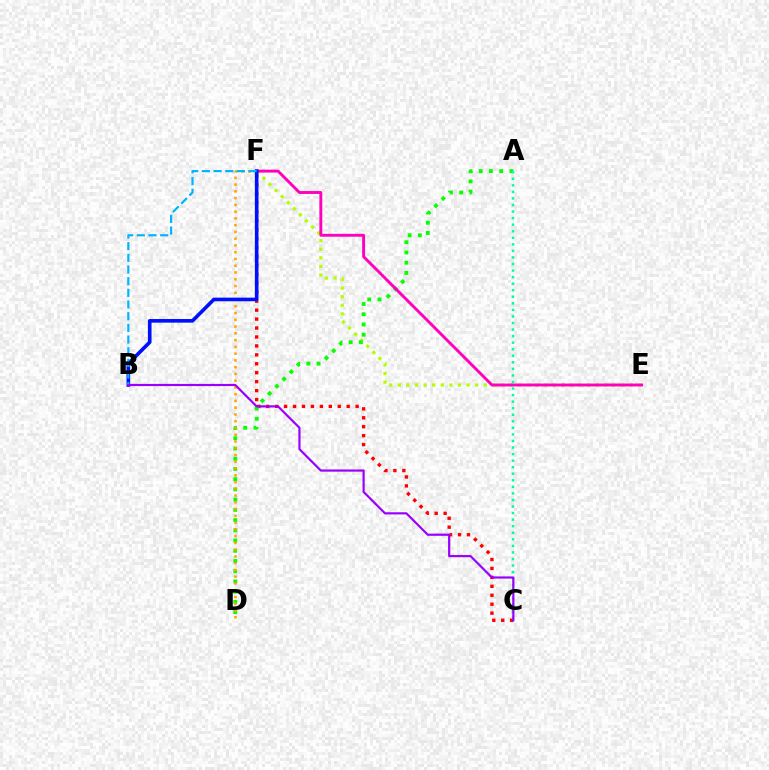{('E', 'F'): [{'color': '#b3ff00', 'line_style': 'dotted', 'thickness': 2.34}, {'color': '#ff00bd', 'line_style': 'solid', 'thickness': 2.09}], ('C', 'F'): [{'color': '#ff0000', 'line_style': 'dotted', 'thickness': 2.43}], ('A', 'D'): [{'color': '#08ff00', 'line_style': 'dotted', 'thickness': 2.78}], ('D', 'F'): [{'color': '#ffa500', 'line_style': 'dotted', 'thickness': 1.84}], ('B', 'F'): [{'color': '#0010ff', 'line_style': 'solid', 'thickness': 2.61}, {'color': '#00b5ff', 'line_style': 'dashed', 'thickness': 1.59}], ('A', 'C'): [{'color': '#00ff9d', 'line_style': 'dotted', 'thickness': 1.78}], ('B', 'C'): [{'color': '#9b00ff', 'line_style': 'solid', 'thickness': 1.57}]}